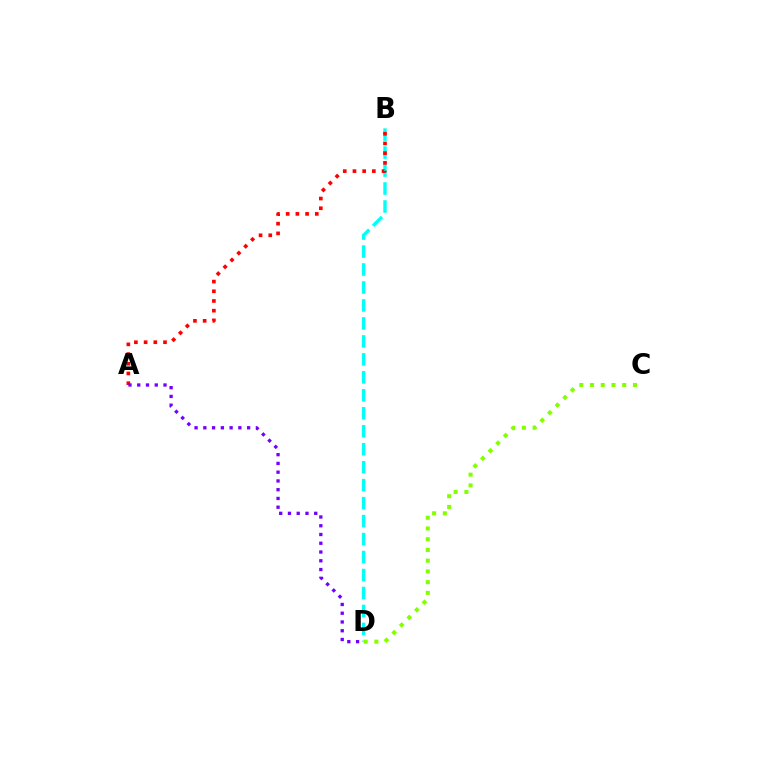{('B', 'D'): [{'color': '#00fff6', 'line_style': 'dashed', 'thickness': 2.44}], ('A', 'B'): [{'color': '#ff0000', 'line_style': 'dotted', 'thickness': 2.64}], ('A', 'D'): [{'color': '#7200ff', 'line_style': 'dotted', 'thickness': 2.38}], ('C', 'D'): [{'color': '#84ff00', 'line_style': 'dotted', 'thickness': 2.92}]}